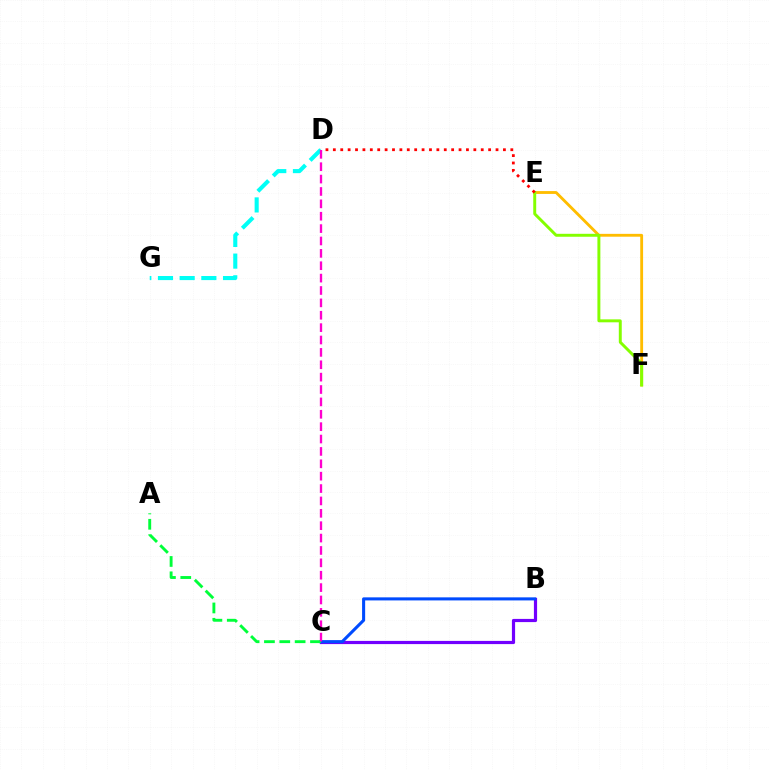{('B', 'C'): [{'color': '#7200ff', 'line_style': 'solid', 'thickness': 2.3}, {'color': '#004bff', 'line_style': 'solid', 'thickness': 2.21}], ('E', 'F'): [{'color': '#ffbd00', 'line_style': 'solid', 'thickness': 2.05}, {'color': '#84ff00', 'line_style': 'solid', 'thickness': 2.12}], ('D', 'E'): [{'color': '#ff0000', 'line_style': 'dotted', 'thickness': 2.01}], ('D', 'G'): [{'color': '#00fff6', 'line_style': 'dashed', 'thickness': 2.95}], ('A', 'C'): [{'color': '#00ff39', 'line_style': 'dashed', 'thickness': 2.08}], ('C', 'D'): [{'color': '#ff00cf', 'line_style': 'dashed', 'thickness': 1.68}]}